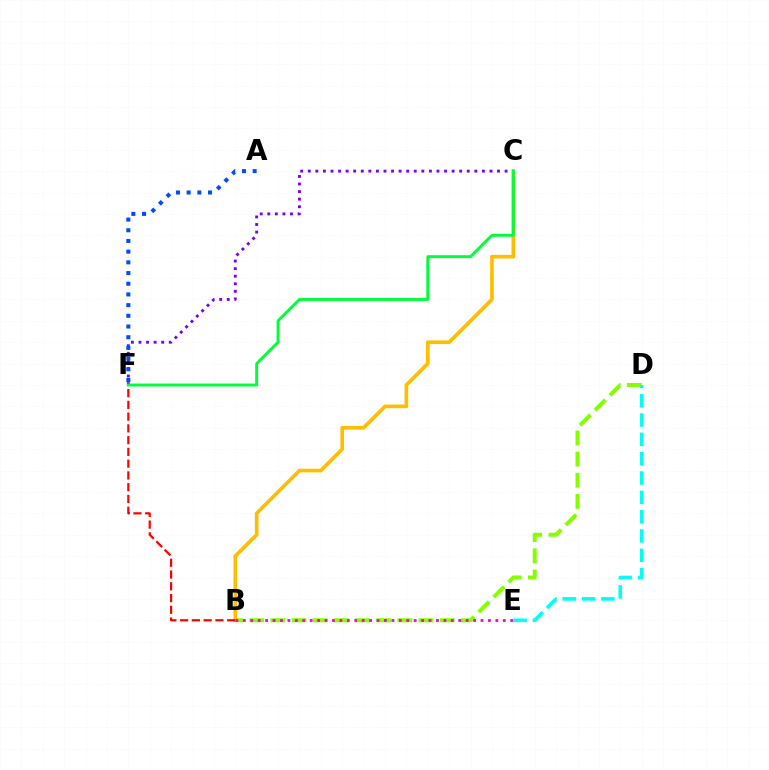{('C', 'F'): [{'color': '#7200ff', 'line_style': 'dotted', 'thickness': 2.06}, {'color': '#00ff39', 'line_style': 'solid', 'thickness': 2.1}], ('B', 'D'): [{'color': '#84ff00', 'line_style': 'dashed', 'thickness': 2.87}], ('B', 'C'): [{'color': '#ffbd00', 'line_style': 'solid', 'thickness': 2.62}], ('B', 'F'): [{'color': '#ff0000', 'line_style': 'dashed', 'thickness': 1.6}], ('B', 'E'): [{'color': '#ff00cf', 'line_style': 'dotted', 'thickness': 2.02}], ('D', 'E'): [{'color': '#00fff6', 'line_style': 'dashed', 'thickness': 2.63}], ('A', 'F'): [{'color': '#004bff', 'line_style': 'dotted', 'thickness': 2.91}]}